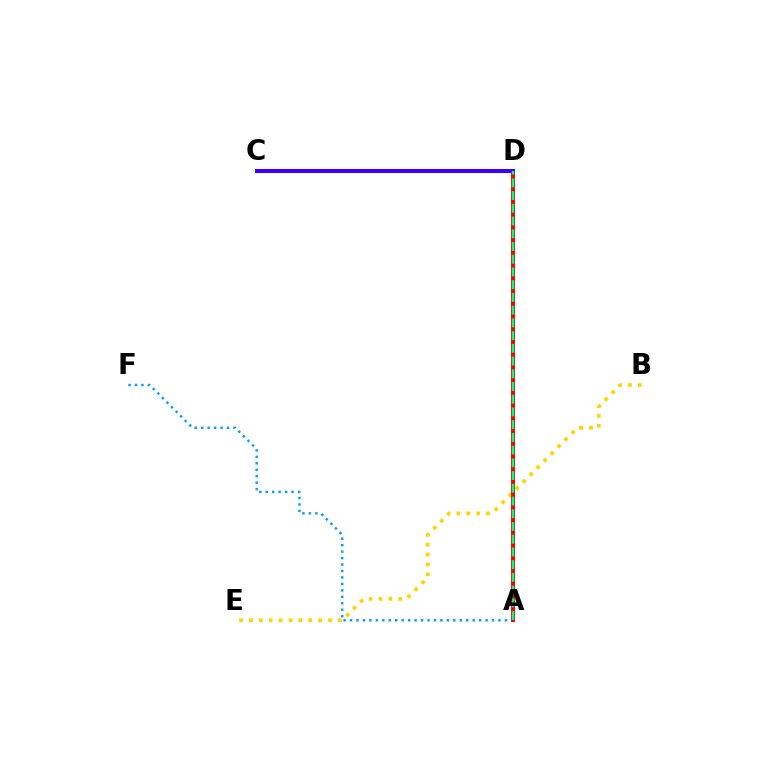{('B', 'E'): [{'color': '#ffd500', 'line_style': 'dotted', 'thickness': 2.69}], ('A', 'D'): [{'color': '#4fff00', 'line_style': 'dashed', 'thickness': 2.54}, {'color': '#ff0000', 'line_style': 'solid', 'thickness': 2.86}, {'color': '#00ff86', 'line_style': 'dashed', 'thickness': 1.73}], ('A', 'F'): [{'color': '#009eff', 'line_style': 'dotted', 'thickness': 1.75}], ('C', 'D'): [{'color': '#ff00ed', 'line_style': 'dashed', 'thickness': 2.08}, {'color': '#3700ff', 'line_style': 'solid', 'thickness': 2.92}]}